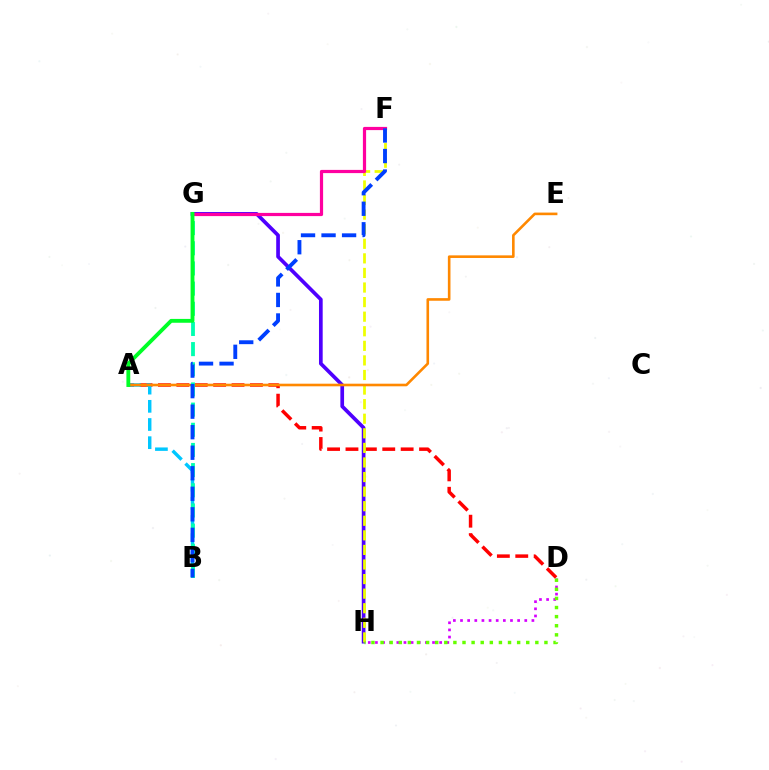{('A', 'D'): [{'color': '#ff0000', 'line_style': 'dashed', 'thickness': 2.5}], ('A', 'B'): [{'color': '#00c7ff', 'line_style': 'dashed', 'thickness': 2.47}], ('G', 'H'): [{'color': '#4f00ff', 'line_style': 'solid', 'thickness': 2.66}], ('D', 'H'): [{'color': '#d600ff', 'line_style': 'dotted', 'thickness': 1.94}, {'color': '#66ff00', 'line_style': 'dotted', 'thickness': 2.47}], ('F', 'H'): [{'color': '#eeff00', 'line_style': 'dashed', 'thickness': 1.98}], ('A', 'E'): [{'color': '#ff8800', 'line_style': 'solid', 'thickness': 1.88}], ('B', 'G'): [{'color': '#00ffaf', 'line_style': 'dashed', 'thickness': 2.74}], ('F', 'G'): [{'color': '#ff00a0', 'line_style': 'solid', 'thickness': 2.31}], ('A', 'G'): [{'color': '#00ff27', 'line_style': 'solid', 'thickness': 2.77}], ('B', 'F'): [{'color': '#003fff', 'line_style': 'dashed', 'thickness': 2.79}]}